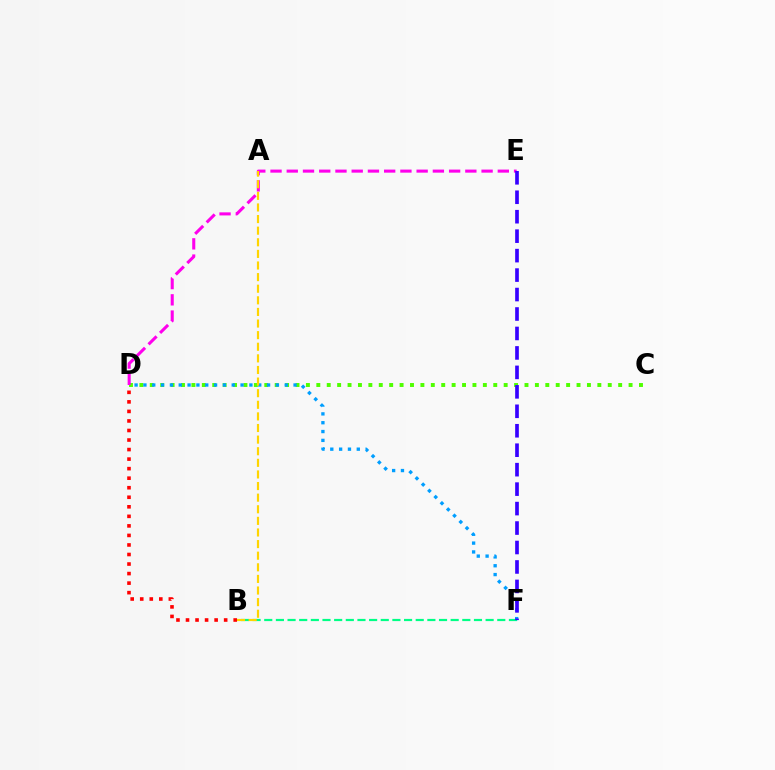{('B', 'D'): [{'color': '#ff0000', 'line_style': 'dotted', 'thickness': 2.59}], ('C', 'D'): [{'color': '#4fff00', 'line_style': 'dotted', 'thickness': 2.83}], ('B', 'F'): [{'color': '#00ff86', 'line_style': 'dashed', 'thickness': 1.58}], ('D', 'F'): [{'color': '#009eff', 'line_style': 'dotted', 'thickness': 2.4}], ('D', 'E'): [{'color': '#ff00ed', 'line_style': 'dashed', 'thickness': 2.21}], ('E', 'F'): [{'color': '#3700ff', 'line_style': 'dashed', 'thickness': 2.64}], ('A', 'B'): [{'color': '#ffd500', 'line_style': 'dashed', 'thickness': 1.58}]}